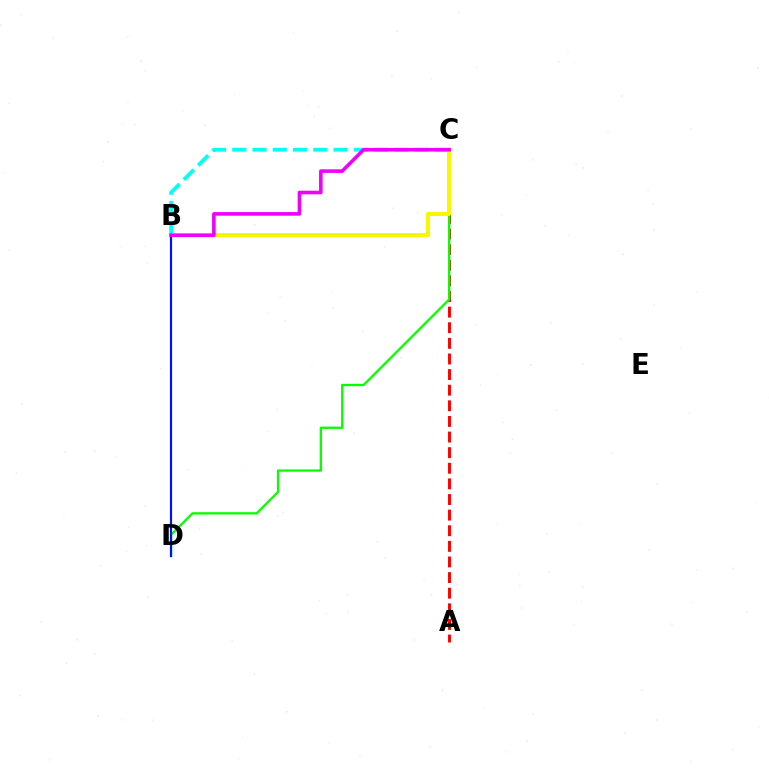{('A', 'C'): [{'color': '#ff0000', 'line_style': 'dashed', 'thickness': 2.12}], ('C', 'D'): [{'color': '#08ff00', 'line_style': 'solid', 'thickness': 1.67}], ('B', 'C'): [{'color': '#fcf500', 'line_style': 'solid', 'thickness': 2.86}, {'color': '#00fff6', 'line_style': 'dashed', 'thickness': 2.75}, {'color': '#ee00ff', 'line_style': 'solid', 'thickness': 2.59}], ('B', 'D'): [{'color': '#0010ff', 'line_style': 'solid', 'thickness': 1.57}]}